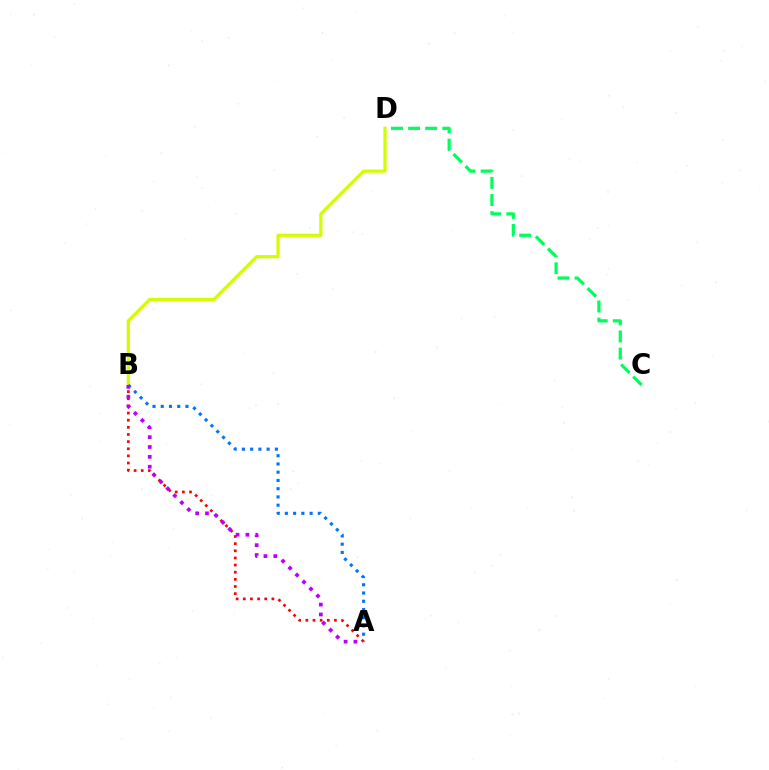{('A', 'B'): [{'color': '#ff0000', 'line_style': 'dotted', 'thickness': 1.94}, {'color': '#0074ff', 'line_style': 'dotted', 'thickness': 2.24}, {'color': '#b900ff', 'line_style': 'dotted', 'thickness': 2.68}], ('C', 'D'): [{'color': '#00ff5c', 'line_style': 'dashed', 'thickness': 2.33}], ('B', 'D'): [{'color': '#d1ff00', 'line_style': 'solid', 'thickness': 2.33}]}